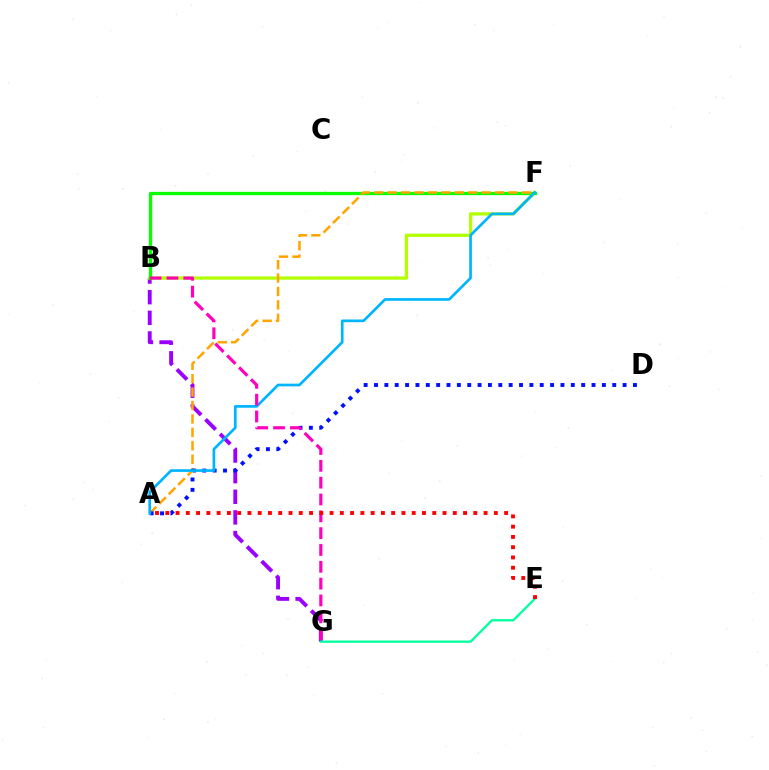{('B', 'G'): [{'color': '#9b00ff', 'line_style': 'dashed', 'thickness': 2.8}, {'color': '#ff00bd', 'line_style': 'dashed', 'thickness': 2.29}], ('B', 'F'): [{'color': '#b3ff00', 'line_style': 'solid', 'thickness': 2.35}, {'color': '#08ff00', 'line_style': 'solid', 'thickness': 2.38}], ('A', 'F'): [{'color': '#ffa500', 'line_style': 'dashed', 'thickness': 1.82}, {'color': '#00b5ff', 'line_style': 'solid', 'thickness': 1.93}], ('E', 'G'): [{'color': '#00ff9d', 'line_style': 'solid', 'thickness': 1.65}], ('A', 'D'): [{'color': '#0010ff', 'line_style': 'dotted', 'thickness': 2.81}], ('A', 'E'): [{'color': '#ff0000', 'line_style': 'dotted', 'thickness': 2.79}]}